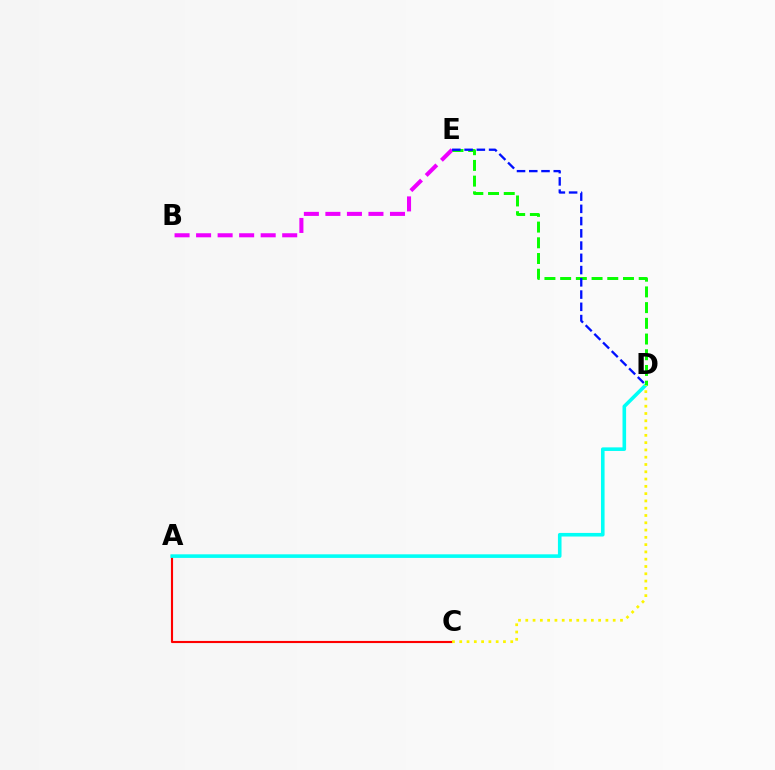{('A', 'C'): [{'color': '#ff0000', 'line_style': 'solid', 'thickness': 1.53}], ('B', 'E'): [{'color': '#ee00ff', 'line_style': 'dashed', 'thickness': 2.92}], ('A', 'D'): [{'color': '#00fff6', 'line_style': 'solid', 'thickness': 2.59}], ('D', 'E'): [{'color': '#08ff00', 'line_style': 'dashed', 'thickness': 2.13}, {'color': '#0010ff', 'line_style': 'dashed', 'thickness': 1.66}], ('C', 'D'): [{'color': '#fcf500', 'line_style': 'dotted', 'thickness': 1.98}]}